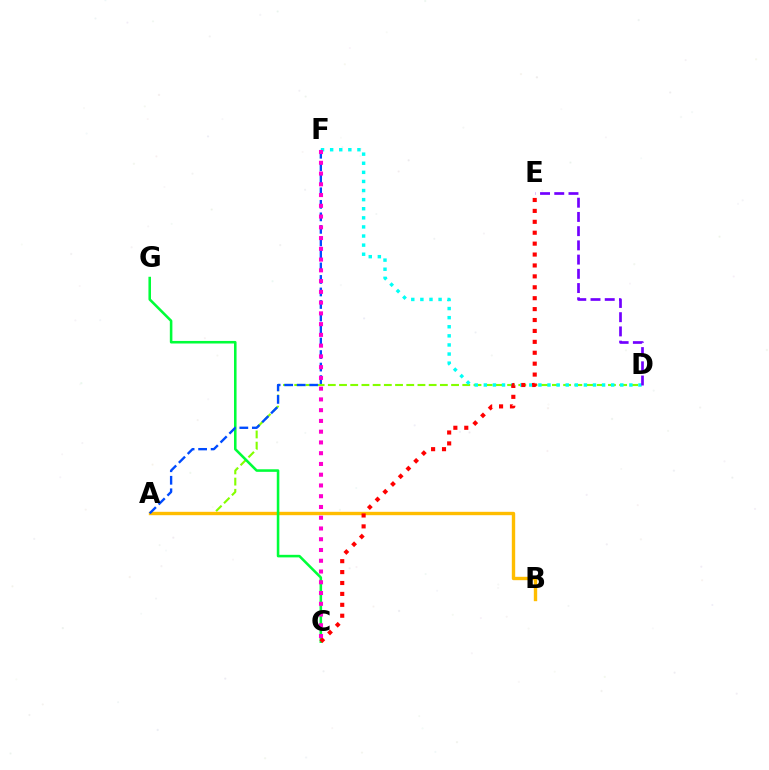{('A', 'D'): [{'color': '#84ff00', 'line_style': 'dashed', 'thickness': 1.52}], ('D', 'F'): [{'color': '#00fff6', 'line_style': 'dotted', 'thickness': 2.47}], ('D', 'E'): [{'color': '#7200ff', 'line_style': 'dashed', 'thickness': 1.93}], ('A', 'B'): [{'color': '#ffbd00', 'line_style': 'solid', 'thickness': 2.43}], ('C', 'G'): [{'color': '#00ff39', 'line_style': 'solid', 'thickness': 1.84}], ('C', 'E'): [{'color': '#ff0000', 'line_style': 'dotted', 'thickness': 2.96}], ('A', 'F'): [{'color': '#004bff', 'line_style': 'dashed', 'thickness': 1.7}], ('C', 'F'): [{'color': '#ff00cf', 'line_style': 'dotted', 'thickness': 2.92}]}